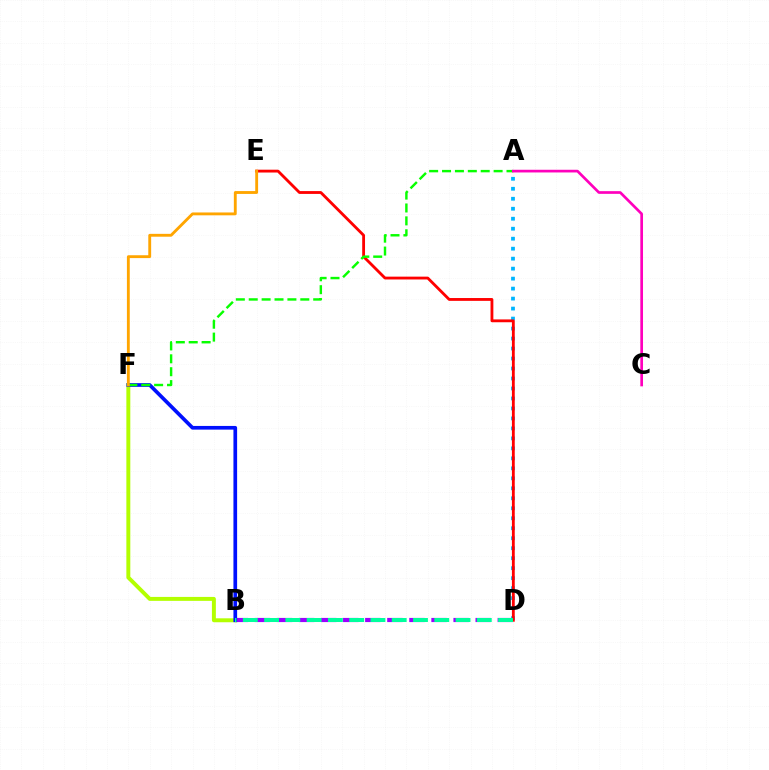{('B', 'F'): [{'color': '#b3ff00', 'line_style': 'solid', 'thickness': 2.84}, {'color': '#0010ff', 'line_style': 'solid', 'thickness': 2.65}], ('A', 'D'): [{'color': '#00b5ff', 'line_style': 'dotted', 'thickness': 2.71}], ('B', 'D'): [{'color': '#9b00ff', 'line_style': 'dashed', 'thickness': 3.0}, {'color': '#00ff9d', 'line_style': 'dashed', 'thickness': 2.89}], ('D', 'E'): [{'color': '#ff0000', 'line_style': 'solid', 'thickness': 2.04}], ('A', 'F'): [{'color': '#08ff00', 'line_style': 'dashed', 'thickness': 1.75}], ('E', 'F'): [{'color': '#ffa500', 'line_style': 'solid', 'thickness': 2.06}], ('A', 'C'): [{'color': '#ff00bd', 'line_style': 'solid', 'thickness': 1.94}]}